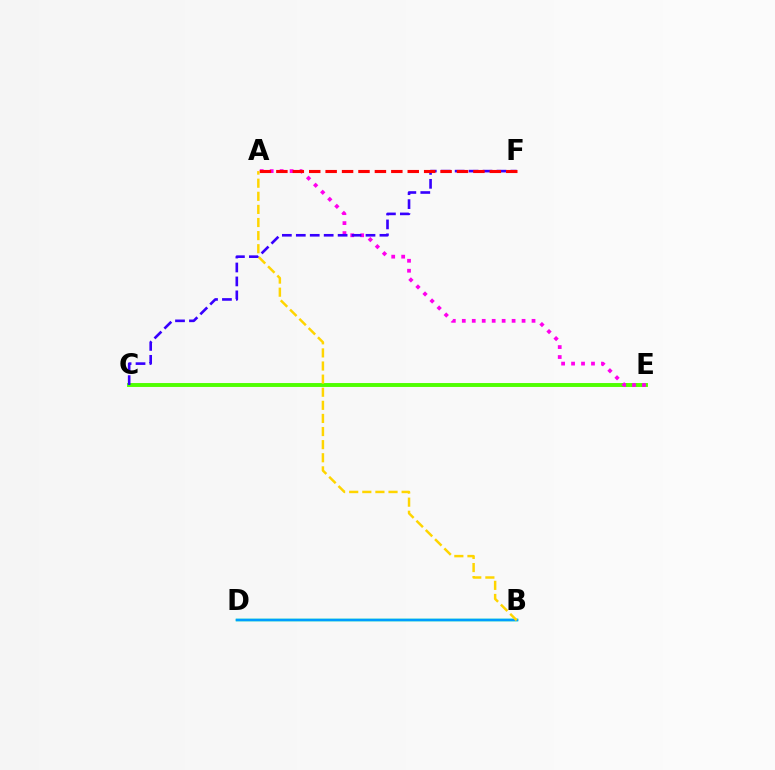{('C', 'E'): [{'color': '#4fff00', 'line_style': 'solid', 'thickness': 2.81}], ('A', 'E'): [{'color': '#ff00ed', 'line_style': 'dotted', 'thickness': 2.71}], ('C', 'F'): [{'color': '#3700ff', 'line_style': 'dashed', 'thickness': 1.89}], ('B', 'D'): [{'color': '#00ff86', 'line_style': 'solid', 'thickness': 1.79}, {'color': '#009eff', 'line_style': 'solid', 'thickness': 1.8}], ('A', 'F'): [{'color': '#ff0000', 'line_style': 'dashed', 'thickness': 2.23}], ('A', 'B'): [{'color': '#ffd500', 'line_style': 'dashed', 'thickness': 1.78}]}